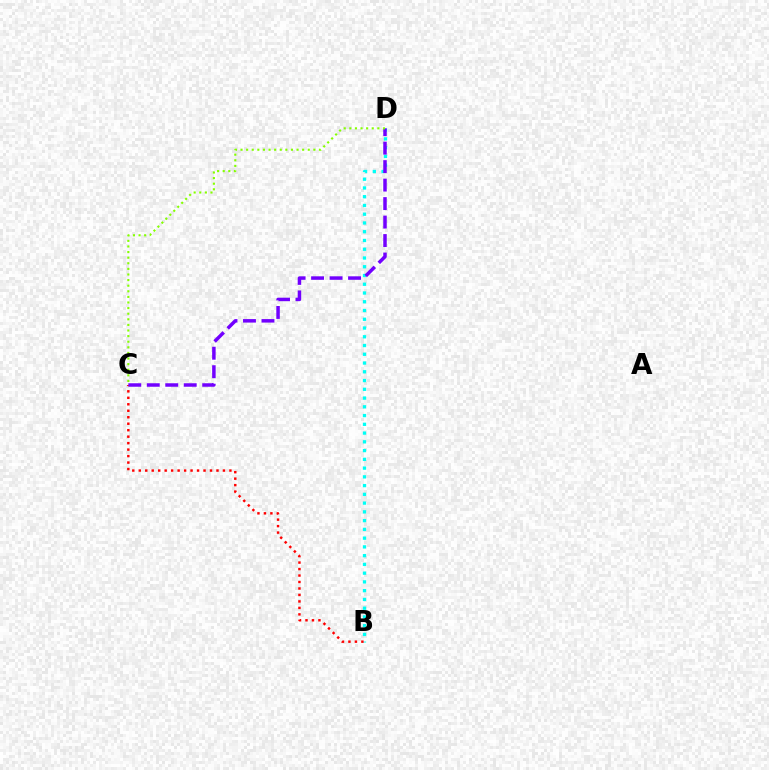{('B', 'D'): [{'color': '#00fff6', 'line_style': 'dotted', 'thickness': 2.38}], ('B', 'C'): [{'color': '#ff0000', 'line_style': 'dotted', 'thickness': 1.76}], ('C', 'D'): [{'color': '#7200ff', 'line_style': 'dashed', 'thickness': 2.51}, {'color': '#84ff00', 'line_style': 'dotted', 'thickness': 1.52}]}